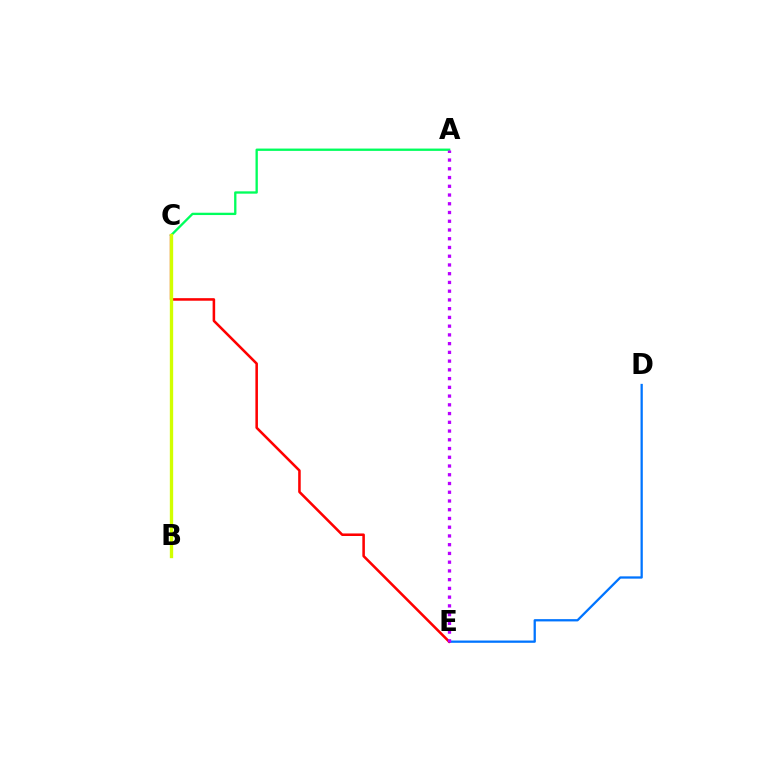{('A', 'C'): [{'color': '#00ff5c', 'line_style': 'solid', 'thickness': 1.67}], ('D', 'E'): [{'color': '#0074ff', 'line_style': 'solid', 'thickness': 1.64}], ('C', 'E'): [{'color': '#ff0000', 'line_style': 'solid', 'thickness': 1.84}], ('B', 'C'): [{'color': '#d1ff00', 'line_style': 'solid', 'thickness': 2.41}], ('A', 'E'): [{'color': '#b900ff', 'line_style': 'dotted', 'thickness': 2.38}]}